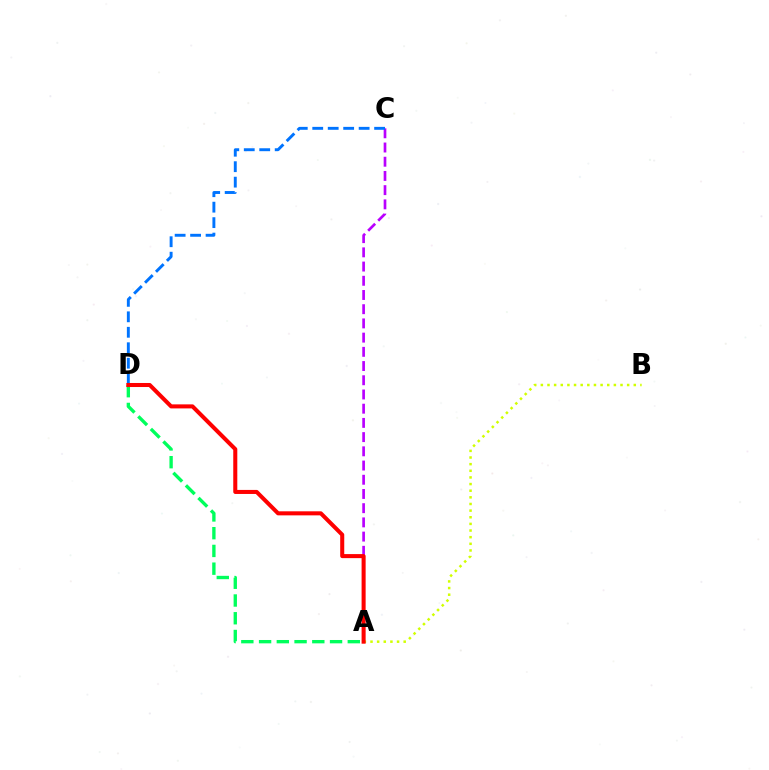{('A', 'B'): [{'color': '#d1ff00', 'line_style': 'dotted', 'thickness': 1.8}], ('A', 'D'): [{'color': '#00ff5c', 'line_style': 'dashed', 'thickness': 2.41}, {'color': '#ff0000', 'line_style': 'solid', 'thickness': 2.91}], ('A', 'C'): [{'color': '#b900ff', 'line_style': 'dashed', 'thickness': 1.93}], ('C', 'D'): [{'color': '#0074ff', 'line_style': 'dashed', 'thickness': 2.1}]}